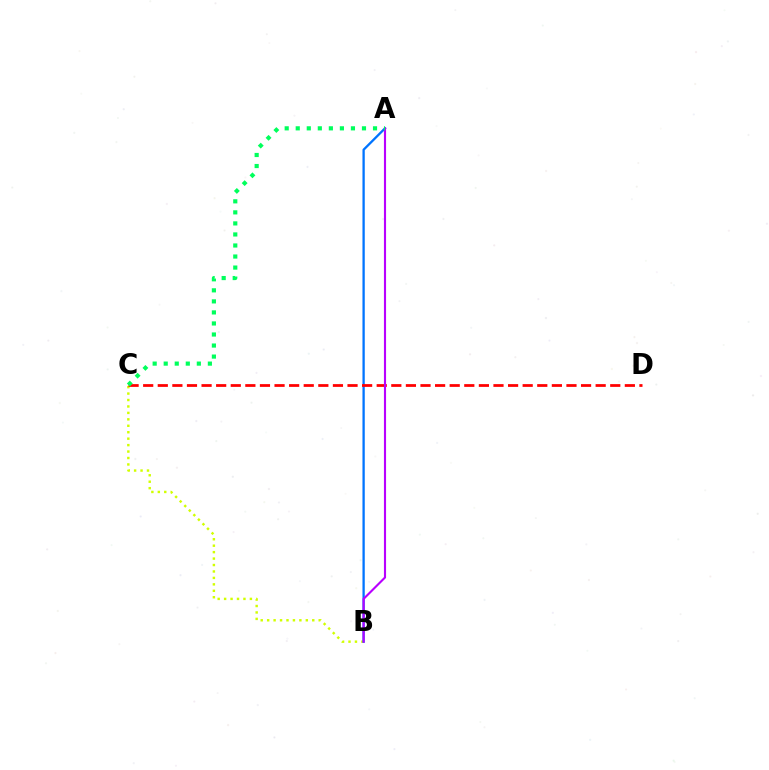{('B', 'C'): [{'color': '#d1ff00', 'line_style': 'dotted', 'thickness': 1.75}], ('A', 'B'): [{'color': '#0074ff', 'line_style': 'solid', 'thickness': 1.66}, {'color': '#b900ff', 'line_style': 'solid', 'thickness': 1.53}], ('C', 'D'): [{'color': '#ff0000', 'line_style': 'dashed', 'thickness': 1.98}], ('A', 'C'): [{'color': '#00ff5c', 'line_style': 'dotted', 'thickness': 3.0}]}